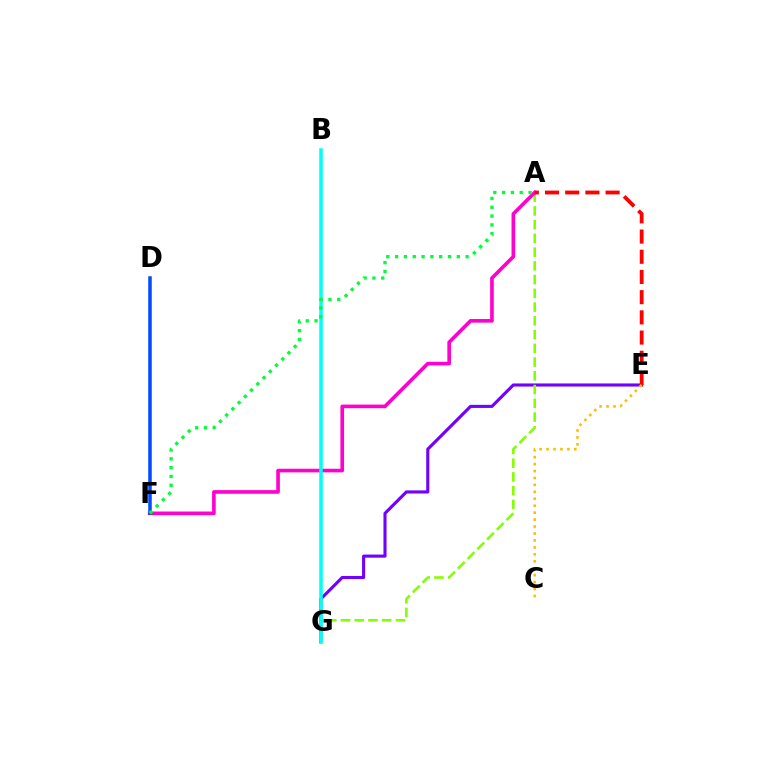{('E', 'G'): [{'color': '#7200ff', 'line_style': 'solid', 'thickness': 2.23}], ('A', 'G'): [{'color': '#84ff00', 'line_style': 'dashed', 'thickness': 1.87}], ('A', 'F'): [{'color': '#ff00cf', 'line_style': 'solid', 'thickness': 2.6}, {'color': '#00ff39', 'line_style': 'dotted', 'thickness': 2.39}], ('B', 'G'): [{'color': '#00fff6', 'line_style': 'solid', 'thickness': 2.54}], ('A', 'E'): [{'color': '#ff0000', 'line_style': 'dashed', 'thickness': 2.74}], ('D', 'F'): [{'color': '#004bff', 'line_style': 'solid', 'thickness': 2.53}], ('C', 'E'): [{'color': '#ffbd00', 'line_style': 'dotted', 'thickness': 1.89}]}